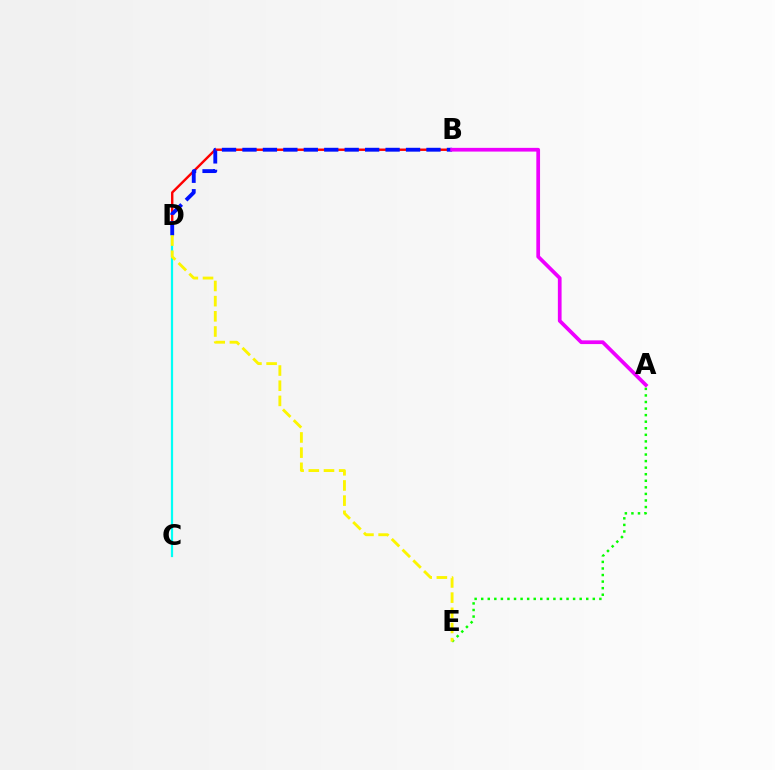{('B', 'D'): [{'color': '#ff0000', 'line_style': 'solid', 'thickness': 1.73}, {'color': '#0010ff', 'line_style': 'dashed', 'thickness': 2.78}], ('A', 'E'): [{'color': '#08ff00', 'line_style': 'dotted', 'thickness': 1.78}], ('C', 'D'): [{'color': '#00fff6', 'line_style': 'solid', 'thickness': 1.6}], ('D', 'E'): [{'color': '#fcf500', 'line_style': 'dashed', 'thickness': 2.06}], ('A', 'B'): [{'color': '#ee00ff', 'line_style': 'solid', 'thickness': 2.68}]}